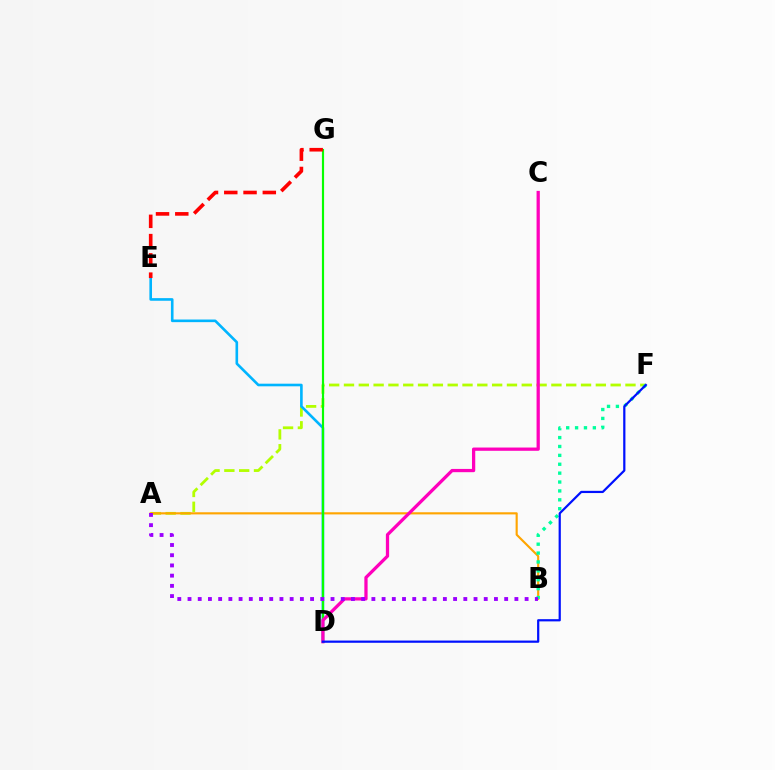{('A', 'F'): [{'color': '#b3ff00', 'line_style': 'dashed', 'thickness': 2.01}], ('A', 'B'): [{'color': '#ffa500', 'line_style': 'solid', 'thickness': 1.54}, {'color': '#9b00ff', 'line_style': 'dotted', 'thickness': 2.78}], ('B', 'F'): [{'color': '#00ff9d', 'line_style': 'dotted', 'thickness': 2.42}], ('D', 'E'): [{'color': '#00b5ff', 'line_style': 'solid', 'thickness': 1.89}], ('D', 'G'): [{'color': '#08ff00', 'line_style': 'solid', 'thickness': 1.56}], ('E', 'G'): [{'color': '#ff0000', 'line_style': 'dashed', 'thickness': 2.62}], ('C', 'D'): [{'color': '#ff00bd', 'line_style': 'solid', 'thickness': 2.35}], ('D', 'F'): [{'color': '#0010ff', 'line_style': 'solid', 'thickness': 1.6}]}